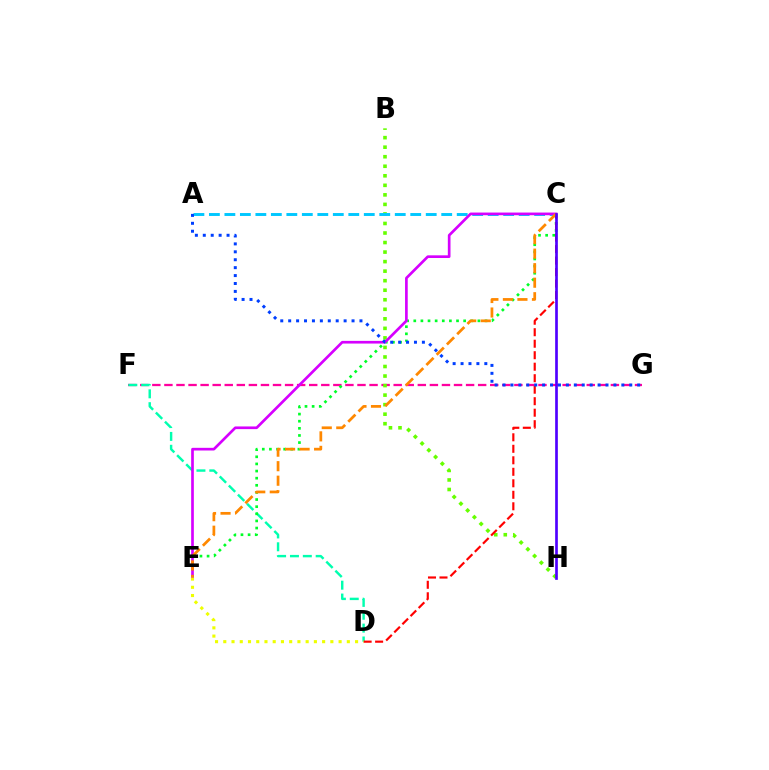{('F', 'G'): [{'color': '#ff00a0', 'line_style': 'dashed', 'thickness': 1.64}], ('D', 'F'): [{'color': '#00ffaf', 'line_style': 'dashed', 'thickness': 1.75}], ('B', 'H'): [{'color': '#66ff00', 'line_style': 'dotted', 'thickness': 2.59}], ('C', 'E'): [{'color': '#00ff27', 'line_style': 'dotted', 'thickness': 1.94}, {'color': '#d600ff', 'line_style': 'solid', 'thickness': 1.93}, {'color': '#ff8800', 'line_style': 'dashed', 'thickness': 1.97}], ('A', 'C'): [{'color': '#00c7ff', 'line_style': 'dashed', 'thickness': 2.1}], ('C', 'D'): [{'color': '#ff0000', 'line_style': 'dashed', 'thickness': 1.56}], ('D', 'E'): [{'color': '#eeff00', 'line_style': 'dotted', 'thickness': 2.24}], ('C', 'H'): [{'color': '#4f00ff', 'line_style': 'solid', 'thickness': 1.93}], ('A', 'G'): [{'color': '#003fff', 'line_style': 'dotted', 'thickness': 2.15}]}